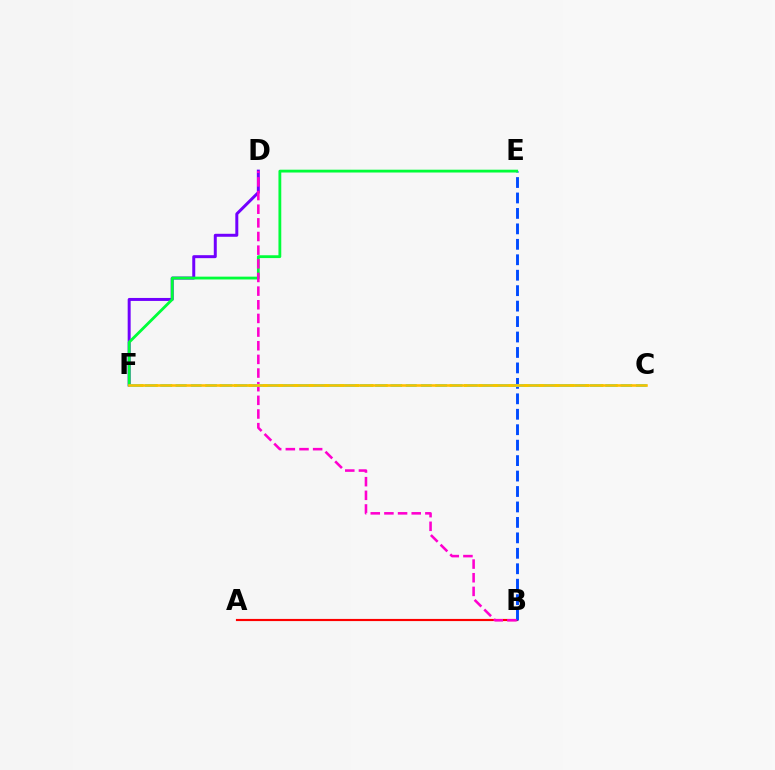{('D', 'F'): [{'color': '#7200ff', 'line_style': 'solid', 'thickness': 2.15}], ('A', 'B'): [{'color': '#ff0000', 'line_style': 'solid', 'thickness': 1.55}], ('B', 'E'): [{'color': '#004bff', 'line_style': 'dashed', 'thickness': 2.1}], ('E', 'F'): [{'color': '#00ff39', 'line_style': 'solid', 'thickness': 2.03}], ('B', 'D'): [{'color': '#ff00cf', 'line_style': 'dashed', 'thickness': 1.85}], ('C', 'F'): [{'color': '#84ff00', 'line_style': 'dashed', 'thickness': 1.95}, {'color': '#00fff6', 'line_style': 'dashed', 'thickness': 2.08}, {'color': '#ffbd00', 'line_style': 'solid', 'thickness': 1.86}]}